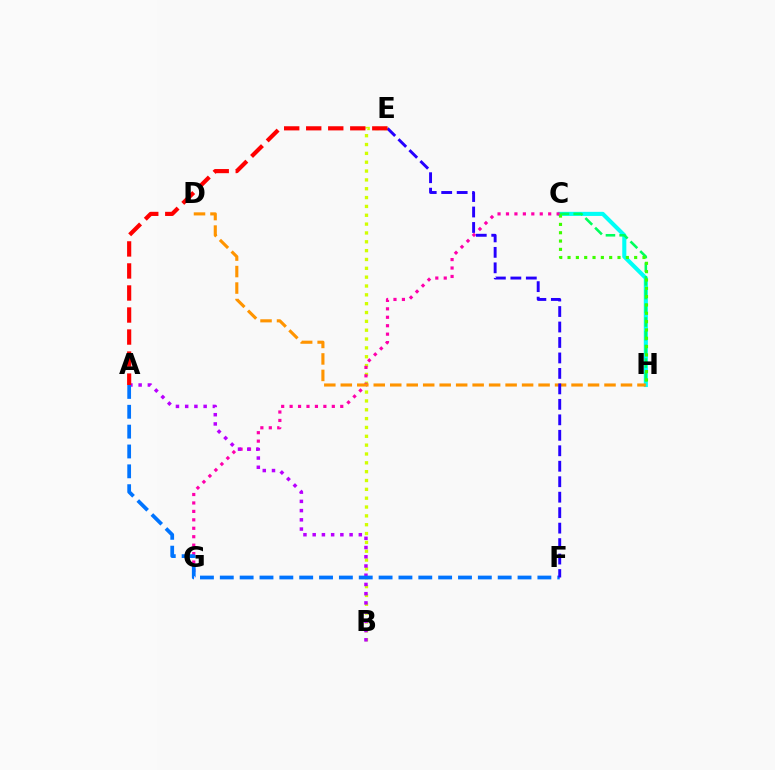{('C', 'H'): [{'color': '#00fff6', 'line_style': 'solid', 'thickness': 2.94}, {'color': '#00ff5c', 'line_style': 'dashed', 'thickness': 1.86}, {'color': '#3dff00', 'line_style': 'dotted', 'thickness': 2.26}], ('B', 'E'): [{'color': '#d1ff00', 'line_style': 'dotted', 'thickness': 2.4}], ('C', 'G'): [{'color': '#ff00ac', 'line_style': 'dotted', 'thickness': 2.29}], ('A', 'B'): [{'color': '#b900ff', 'line_style': 'dotted', 'thickness': 2.51}], ('A', 'F'): [{'color': '#0074ff', 'line_style': 'dashed', 'thickness': 2.7}], ('D', 'H'): [{'color': '#ff9400', 'line_style': 'dashed', 'thickness': 2.24}], ('E', 'F'): [{'color': '#2500ff', 'line_style': 'dashed', 'thickness': 2.1}], ('A', 'E'): [{'color': '#ff0000', 'line_style': 'dashed', 'thickness': 2.99}]}